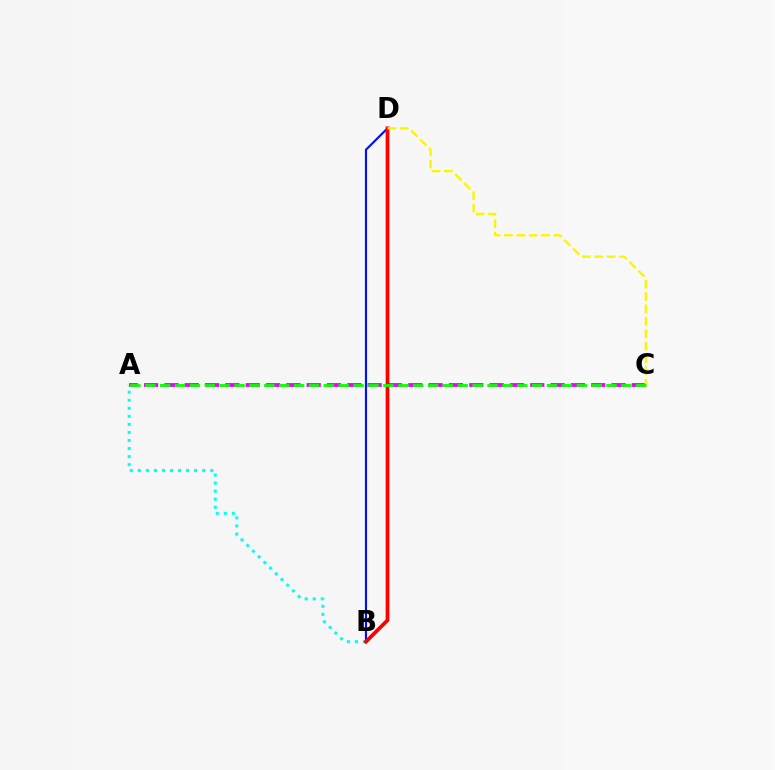{('B', 'D'): [{'color': '#0010ff', 'line_style': 'solid', 'thickness': 1.55}, {'color': '#ff0000', 'line_style': 'solid', 'thickness': 2.69}], ('A', 'C'): [{'color': '#ee00ff', 'line_style': 'dashed', 'thickness': 2.76}, {'color': '#08ff00', 'line_style': 'dashed', 'thickness': 2.02}], ('A', 'B'): [{'color': '#00fff6', 'line_style': 'dotted', 'thickness': 2.19}], ('C', 'D'): [{'color': '#fcf500', 'line_style': 'dashed', 'thickness': 1.68}]}